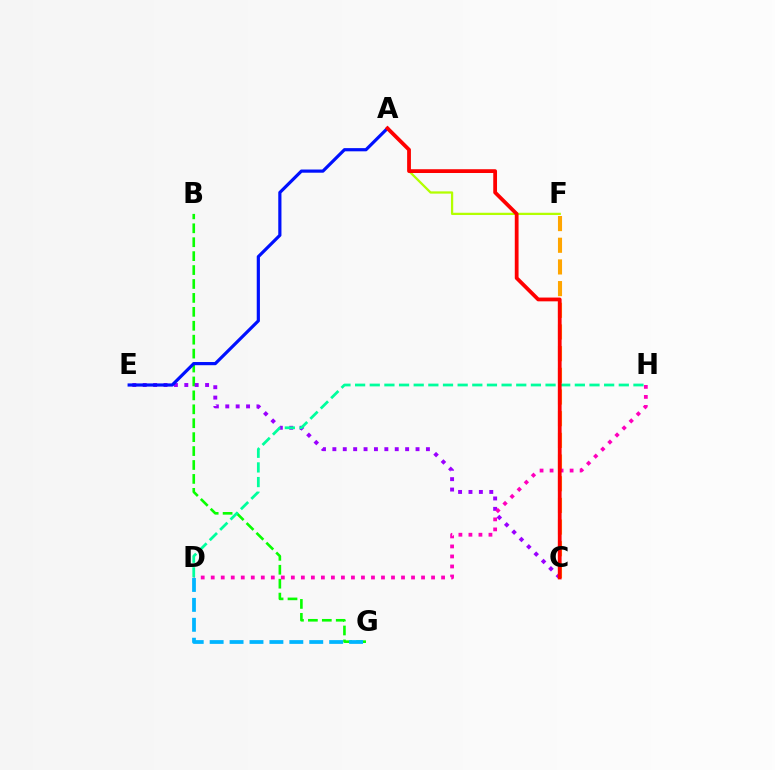{('B', 'G'): [{'color': '#08ff00', 'line_style': 'dashed', 'thickness': 1.89}], ('C', 'E'): [{'color': '#9b00ff', 'line_style': 'dotted', 'thickness': 2.82}], ('A', 'F'): [{'color': '#b3ff00', 'line_style': 'solid', 'thickness': 1.63}], ('A', 'E'): [{'color': '#0010ff', 'line_style': 'solid', 'thickness': 2.29}], ('C', 'F'): [{'color': '#ffa500', 'line_style': 'dashed', 'thickness': 2.94}], ('D', 'H'): [{'color': '#ff00bd', 'line_style': 'dotted', 'thickness': 2.72}, {'color': '#00ff9d', 'line_style': 'dashed', 'thickness': 1.99}], ('D', 'G'): [{'color': '#00b5ff', 'line_style': 'dashed', 'thickness': 2.71}], ('A', 'C'): [{'color': '#ff0000', 'line_style': 'solid', 'thickness': 2.72}]}